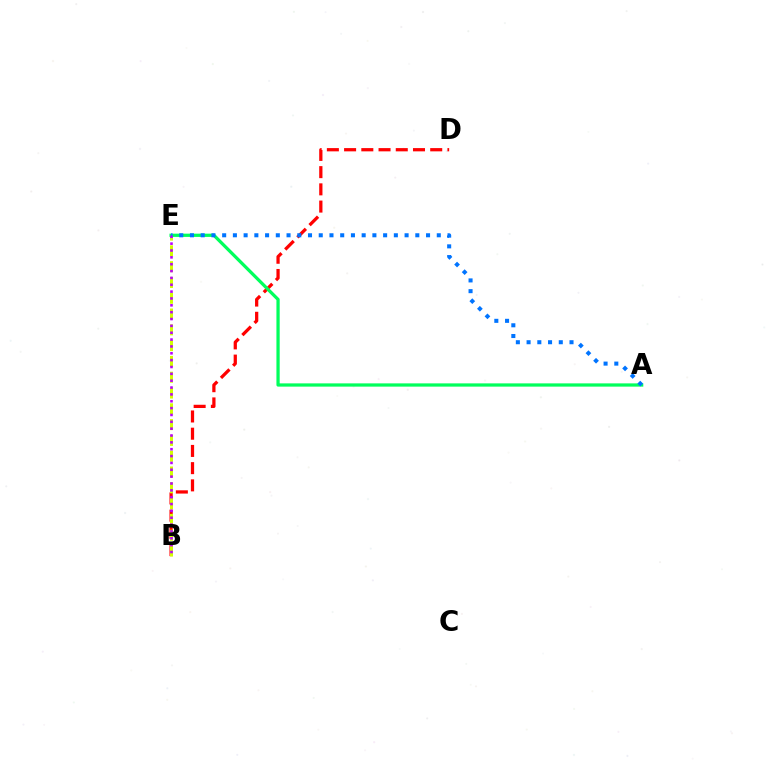{('B', 'D'): [{'color': '#ff0000', 'line_style': 'dashed', 'thickness': 2.34}], ('B', 'E'): [{'color': '#d1ff00', 'line_style': 'dashed', 'thickness': 2.15}, {'color': '#b900ff', 'line_style': 'dotted', 'thickness': 1.86}], ('A', 'E'): [{'color': '#00ff5c', 'line_style': 'solid', 'thickness': 2.34}, {'color': '#0074ff', 'line_style': 'dotted', 'thickness': 2.92}]}